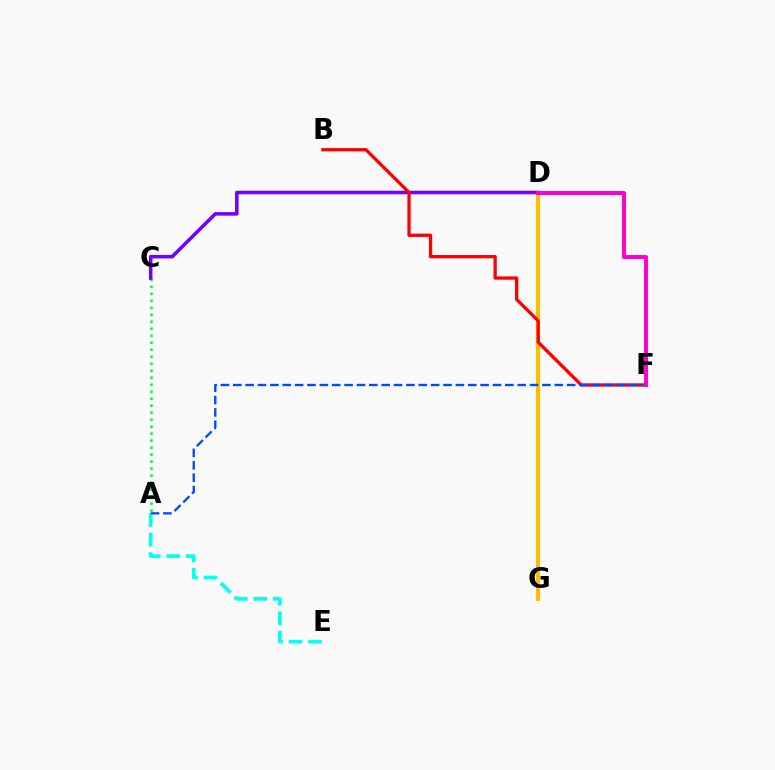{('A', 'C'): [{'color': '#00ff39', 'line_style': 'dotted', 'thickness': 1.9}], ('D', 'G'): [{'color': '#84ff00', 'line_style': 'solid', 'thickness': 2.76}, {'color': '#ffbd00', 'line_style': 'solid', 'thickness': 2.94}], ('C', 'D'): [{'color': '#7200ff', 'line_style': 'solid', 'thickness': 2.55}], ('B', 'F'): [{'color': '#ff0000', 'line_style': 'solid', 'thickness': 2.37}], ('A', 'E'): [{'color': '#00fff6', 'line_style': 'dashed', 'thickness': 2.65}], ('A', 'F'): [{'color': '#004bff', 'line_style': 'dashed', 'thickness': 1.68}], ('D', 'F'): [{'color': '#ff00cf', 'line_style': 'solid', 'thickness': 2.86}]}